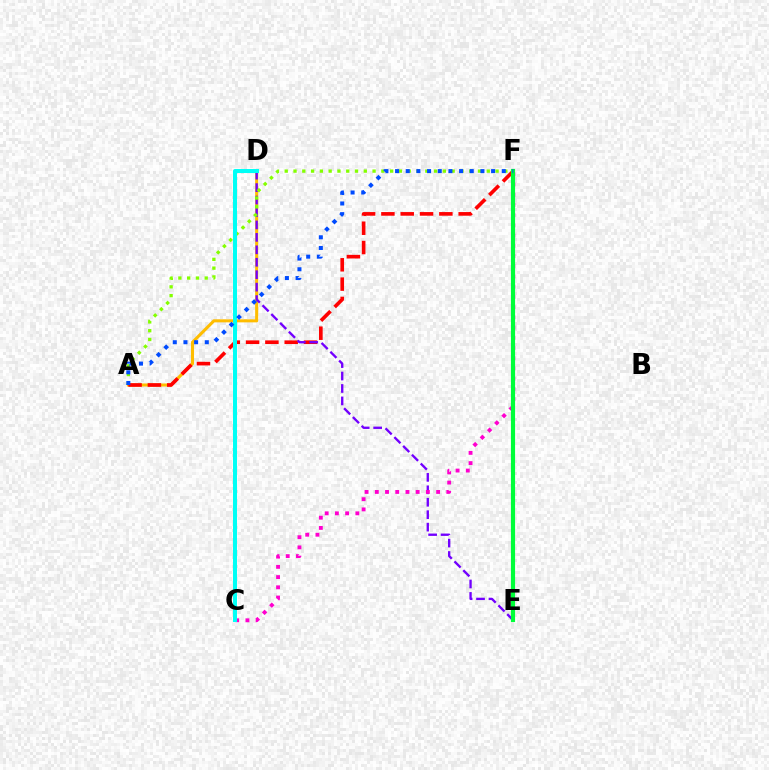{('A', 'D'): [{'color': '#ffbd00', 'line_style': 'solid', 'thickness': 2.19}], ('A', 'F'): [{'color': '#ff0000', 'line_style': 'dashed', 'thickness': 2.62}, {'color': '#84ff00', 'line_style': 'dotted', 'thickness': 2.39}, {'color': '#004bff', 'line_style': 'dotted', 'thickness': 2.9}], ('D', 'E'): [{'color': '#7200ff', 'line_style': 'dashed', 'thickness': 1.69}], ('C', 'F'): [{'color': '#ff00cf', 'line_style': 'dotted', 'thickness': 2.78}], ('E', 'F'): [{'color': '#00ff39', 'line_style': 'solid', 'thickness': 2.99}], ('C', 'D'): [{'color': '#00fff6', 'line_style': 'solid', 'thickness': 2.89}]}